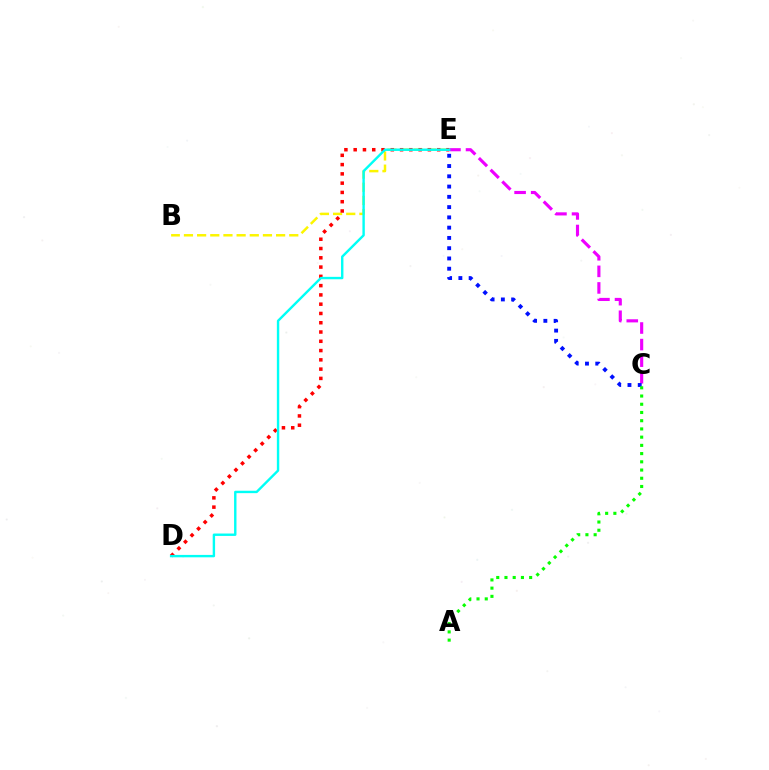{('C', 'E'): [{'color': '#ee00ff', 'line_style': 'dashed', 'thickness': 2.25}, {'color': '#0010ff', 'line_style': 'dotted', 'thickness': 2.79}], ('B', 'E'): [{'color': '#fcf500', 'line_style': 'dashed', 'thickness': 1.79}], ('D', 'E'): [{'color': '#ff0000', 'line_style': 'dotted', 'thickness': 2.52}, {'color': '#00fff6', 'line_style': 'solid', 'thickness': 1.73}], ('A', 'C'): [{'color': '#08ff00', 'line_style': 'dotted', 'thickness': 2.23}]}